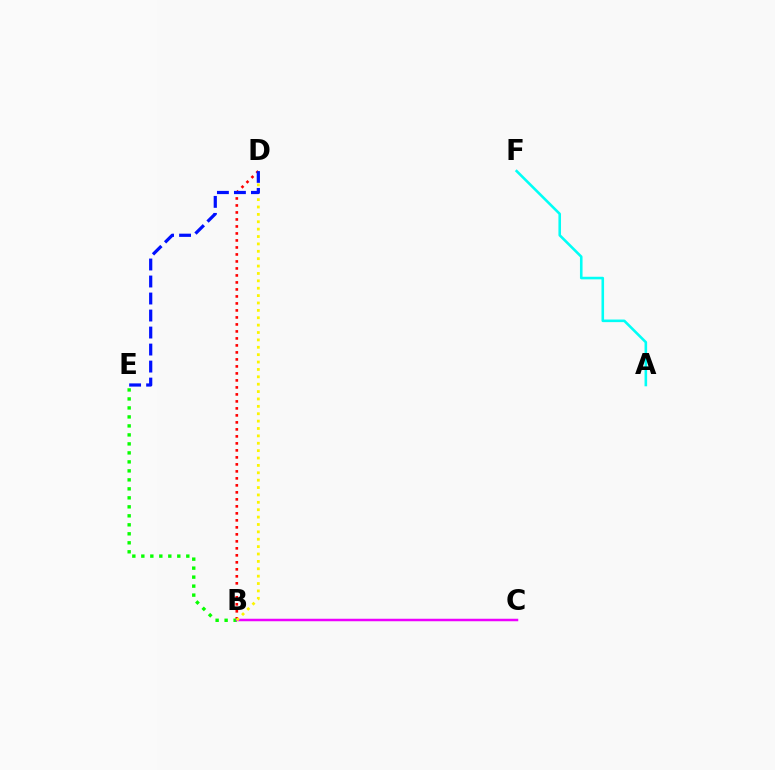{('B', 'D'): [{'color': '#ff0000', 'line_style': 'dotted', 'thickness': 1.9}, {'color': '#fcf500', 'line_style': 'dotted', 'thickness': 2.01}], ('B', 'E'): [{'color': '#08ff00', 'line_style': 'dotted', 'thickness': 2.44}], ('B', 'C'): [{'color': '#ee00ff', 'line_style': 'solid', 'thickness': 1.8}], ('D', 'E'): [{'color': '#0010ff', 'line_style': 'dashed', 'thickness': 2.31}], ('A', 'F'): [{'color': '#00fff6', 'line_style': 'solid', 'thickness': 1.86}]}